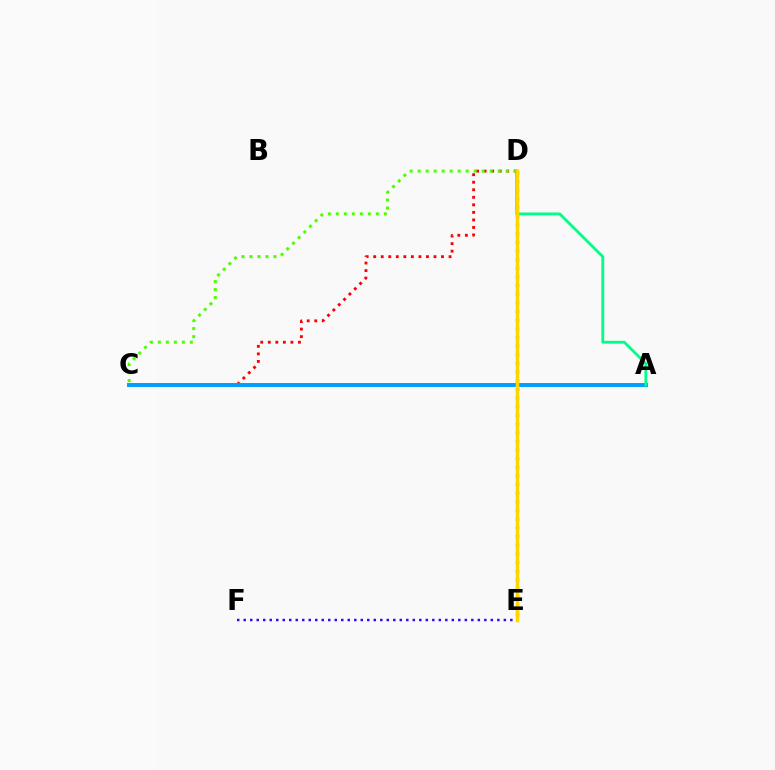{('C', 'D'): [{'color': '#ff0000', 'line_style': 'dotted', 'thickness': 2.05}, {'color': '#4fff00', 'line_style': 'dotted', 'thickness': 2.17}], ('D', 'E'): [{'color': '#ff00ed', 'line_style': 'dotted', 'thickness': 2.35}, {'color': '#ffd500', 'line_style': 'solid', 'thickness': 2.52}], ('A', 'C'): [{'color': '#009eff', 'line_style': 'solid', 'thickness': 2.84}], ('E', 'F'): [{'color': '#3700ff', 'line_style': 'dotted', 'thickness': 1.77}], ('A', 'D'): [{'color': '#00ff86', 'line_style': 'solid', 'thickness': 2.03}]}